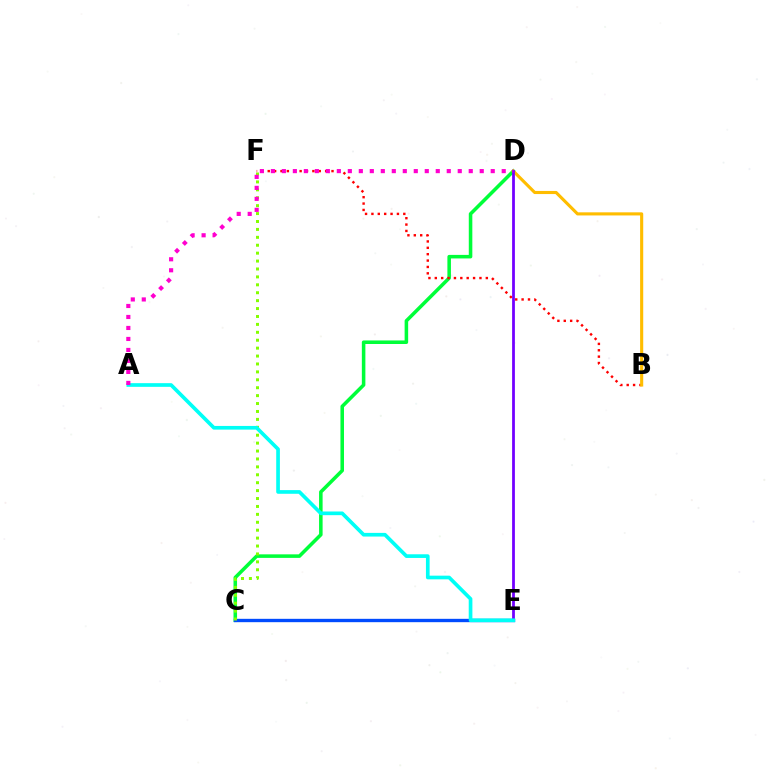{('C', 'D'): [{'color': '#00ff39', 'line_style': 'solid', 'thickness': 2.55}], ('B', 'F'): [{'color': '#ff0000', 'line_style': 'dotted', 'thickness': 1.73}], ('C', 'E'): [{'color': '#004bff', 'line_style': 'solid', 'thickness': 2.41}], ('C', 'F'): [{'color': '#84ff00', 'line_style': 'dotted', 'thickness': 2.15}], ('B', 'D'): [{'color': '#ffbd00', 'line_style': 'solid', 'thickness': 2.24}], ('D', 'E'): [{'color': '#7200ff', 'line_style': 'solid', 'thickness': 2.0}], ('A', 'E'): [{'color': '#00fff6', 'line_style': 'solid', 'thickness': 2.64}], ('A', 'D'): [{'color': '#ff00cf', 'line_style': 'dotted', 'thickness': 2.99}]}